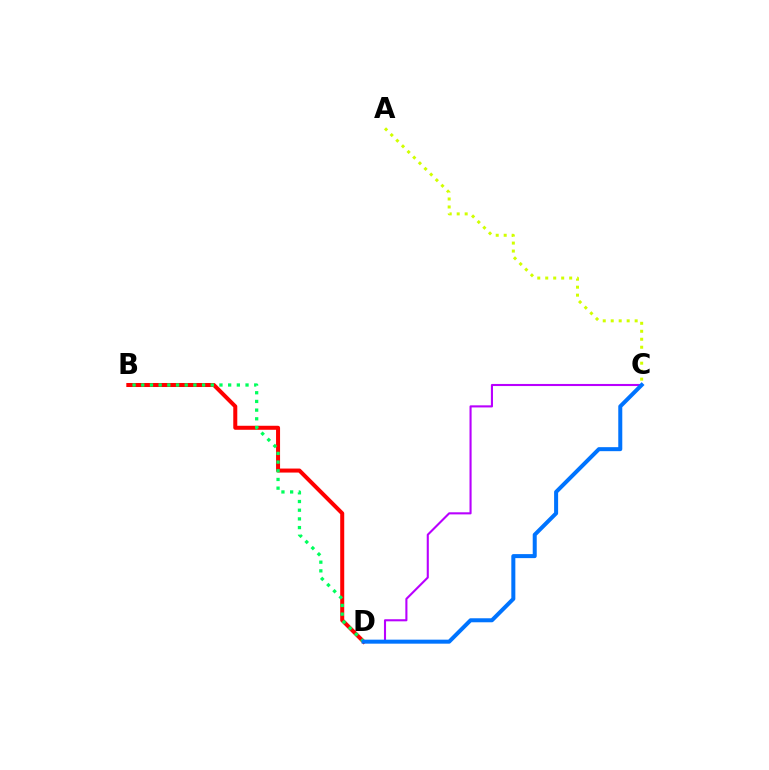{('B', 'D'): [{'color': '#ff0000', 'line_style': 'solid', 'thickness': 2.89}, {'color': '#00ff5c', 'line_style': 'dotted', 'thickness': 2.36}], ('A', 'C'): [{'color': '#d1ff00', 'line_style': 'dotted', 'thickness': 2.17}], ('C', 'D'): [{'color': '#b900ff', 'line_style': 'solid', 'thickness': 1.51}, {'color': '#0074ff', 'line_style': 'solid', 'thickness': 2.89}]}